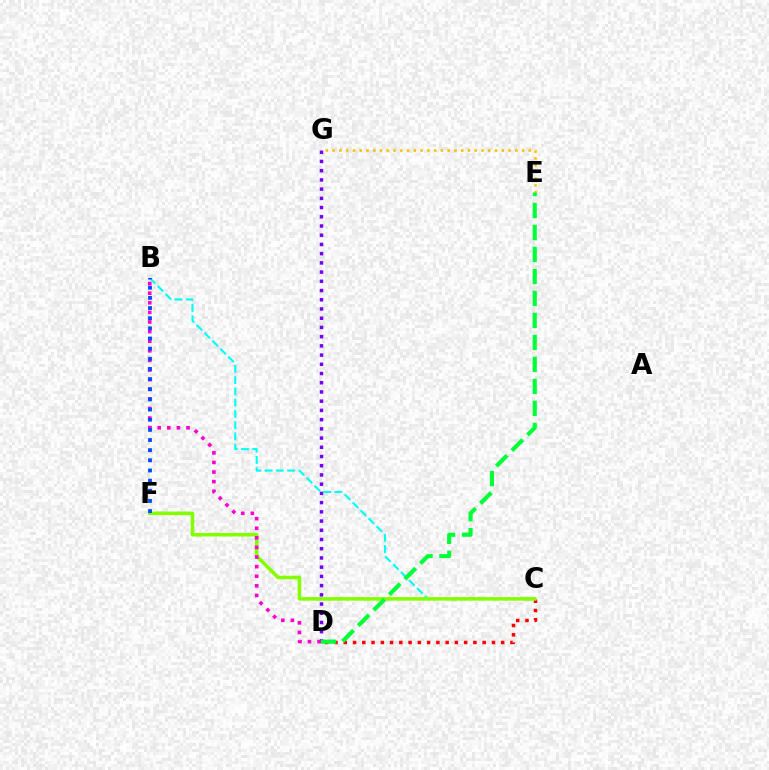{('D', 'G'): [{'color': '#7200ff', 'line_style': 'dotted', 'thickness': 2.51}], ('C', 'D'): [{'color': '#ff0000', 'line_style': 'dotted', 'thickness': 2.52}], ('E', 'G'): [{'color': '#ffbd00', 'line_style': 'dotted', 'thickness': 1.84}], ('B', 'C'): [{'color': '#00fff6', 'line_style': 'dashed', 'thickness': 1.53}], ('C', 'F'): [{'color': '#84ff00', 'line_style': 'solid', 'thickness': 2.58}], ('B', 'D'): [{'color': '#ff00cf', 'line_style': 'dotted', 'thickness': 2.61}], ('D', 'E'): [{'color': '#00ff39', 'line_style': 'dashed', 'thickness': 2.99}], ('B', 'F'): [{'color': '#004bff', 'line_style': 'dotted', 'thickness': 2.76}]}